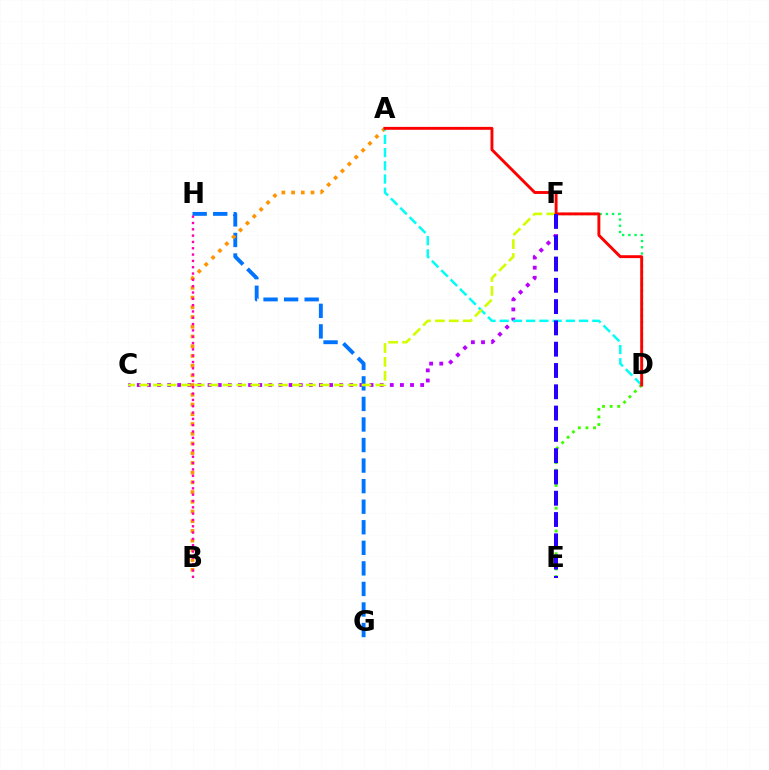{('C', 'F'): [{'color': '#b900ff', 'line_style': 'dotted', 'thickness': 2.75}, {'color': '#d1ff00', 'line_style': 'dashed', 'thickness': 1.89}], ('G', 'H'): [{'color': '#0074ff', 'line_style': 'dashed', 'thickness': 2.79}], ('D', 'F'): [{'color': '#00ff5c', 'line_style': 'dotted', 'thickness': 1.69}], ('A', 'B'): [{'color': '#ff9400', 'line_style': 'dotted', 'thickness': 2.64}], ('A', 'D'): [{'color': '#00fff6', 'line_style': 'dashed', 'thickness': 1.8}, {'color': '#ff0000', 'line_style': 'solid', 'thickness': 2.09}], ('D', 'E'): [{'color': '#3dff00', 'line_style': 'dotted', 'thickness': 2.06}], ('B', 'H'): [{'color': '#ff00ac', 'line_style': 'dotted', 'thickness': 1.72}], ('E', 'F'): [{'color': '#2500ff', 'line_style': 'dashed', 'thickness': 2.89}]}